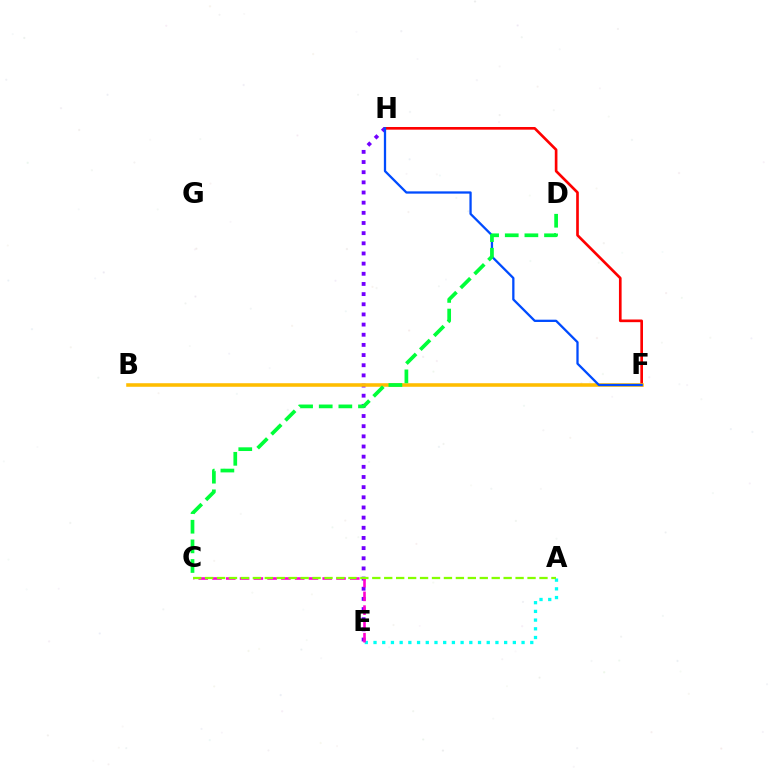{('F', 'H'): [{'color': '#ff0000', 'line_style': 'solid', 'thickness': 1.92}, {'color': '#004bff', 'line_style': 'solid', 'thickness': 1.64}], ('E', 'H'): [{'color': '#7200ff', 'line_style': 'dotted', 'thickness': 2.76}], ('B', 'F'): [{'color': '#ffbd00', 'line_style': 'solid', 'thickness': 2.56}], ('A', 'E'): [{'color': '#00fff6', 'line_style': 'dotted', 'thickness': 2.37}], ('C', 'E'): [{'color': '#ff00cf', 'line_style': 'dashed', 'thickness': 1.87}], ('A', 'C'): [{'color': '#84ff00', 'line_style': 'dashed', 'thickness': 1.62}], ('C', 'D'): [{'color': '#00ff39', 'line_style': 'dashed', 'thickness': 2.67}]}